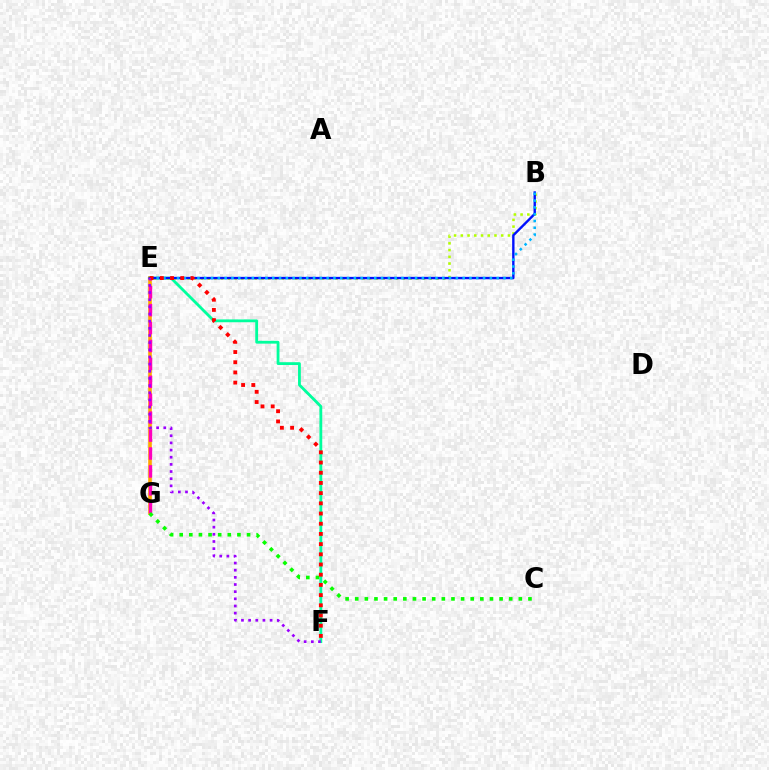{('E', 'F'): [{'color': '#00ff9d', 'line_style': 'solid', 'thickness': 2.03}, {'color': '#ff0000', 'line_style': 'dotted', 'thickness': 2.77}, {'color': '#9b00ff', 'line_style': 'dotted', 'thickness': 1.94}], ('E', 'G'): [{'color': '#ffa500', 'line_style': 'solid', 'thickness': 2.6}, {'color': '#ff00bd', 'line_style': 'dashed', 'thickness': 2.43}], ('B', 'E'): [{'color': '#b3ff00', 'line_style': 'dotted', 'thickness': 1.83}, {'color': '#0010ff', 'line_style': 'solid', 'thickness': 1.71}, {'color': '#00b5ff', 'line_style': 'dotted', 'thickness': 1.85}], ('C', 'G'): [{'color': '#08ff00', 'line_style': 'dotted', 'thickness': 2.62}]}